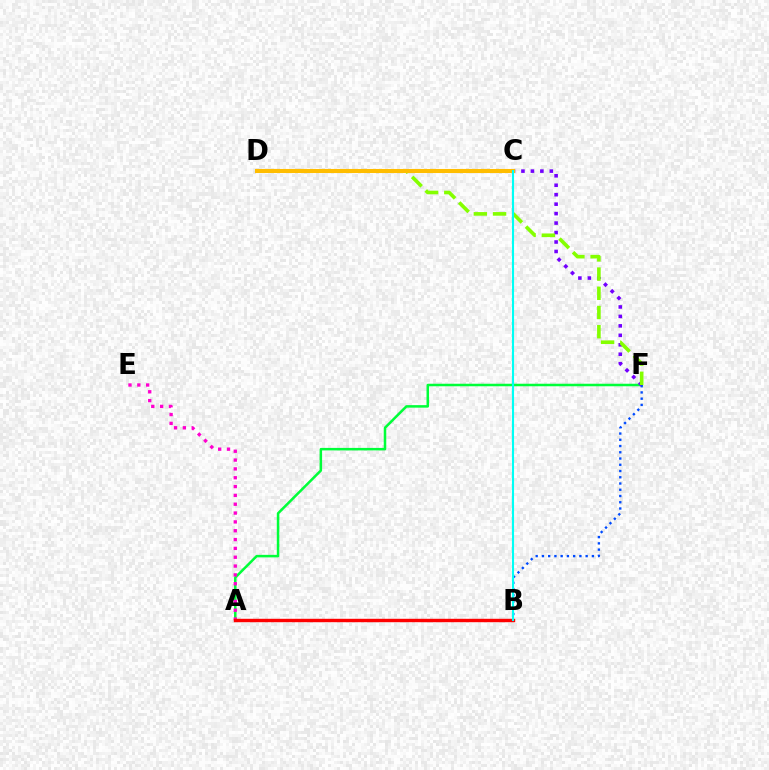{('A', 'F'): [{'color': '#00ff39', 'line_style': 'solid', 'thickness': 1.81}], ('B', 'F'): [{'color': '#004bff', 'line_style': 'dotted', 'thickness': 1.7}], ('A', 'E'): [{'color': '#ff00cf', 'line_style': 'dotted', 'thickness': 2.4}], ('C', 'F'): [{'color': '#7200ff', 'line_style': 'dotted', 'thickness': 2.57}], ('D', 'F'): [{'color': '#84ff00', 'line_style': 'dashed', 'thickness': 2.61}], ('C', 'D'): [{'color': '#ffbd00', 'line_style': 'solid', 'thickness': 2.94}], ('A', 'B'): [{'color': '#ff0000', 'line_style': 'solid', 'thickness': 2.46}], ('B', 'C'): [{'color': '#00fff6', 'line_style': 'solid', 'thickness': 1.52}]}